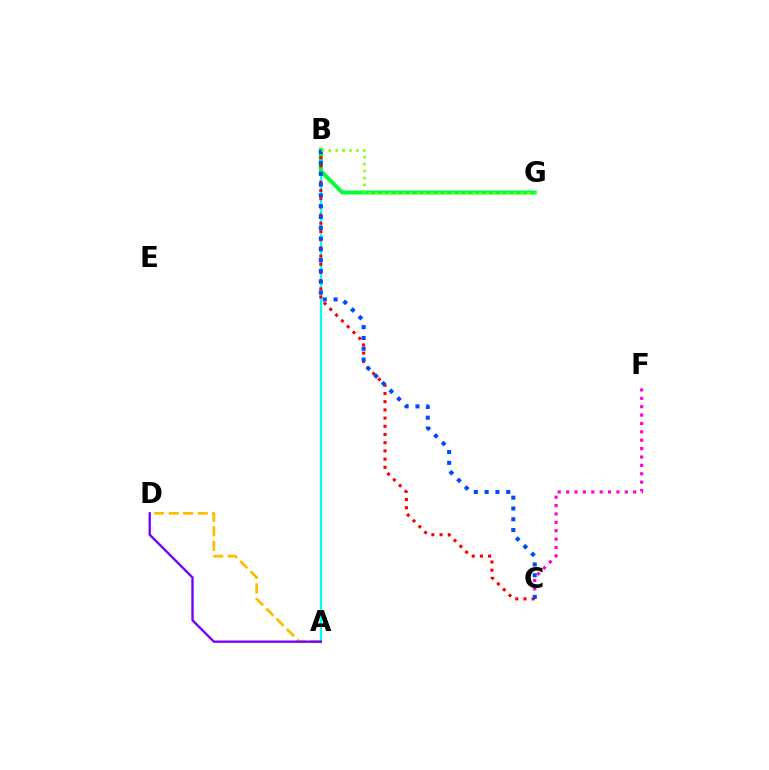{('A', 'D'): [{'color': '#ffbd00', 'line_style': 'dashed', 'thickness': 1.98}, {'color': '#7200ff', 'line_style': 'solid', 'thickness': 1.68}], ('A', 'B'): [{'color': '#00fff6', 'line_style': 'solid', 'thickness': 1.59}], ('B', 'G'): [{'color': '#00ff39', 'line_style': 'solid', 'thickness': 2.85}, {'color': '#84ff00', 'line_style': 'dotted', 'thickness': 1.88}], ('C', 'F'): [{'color': '#ff00cf', 'line_style': 'dotted', 'thickness': 2.28}], ('B', 'C'): [{'color': '#ff0000', 'line_style': 'dotted', 'thickness': 2.23}, {'color': '#004bff', 'line_style': 'dotted', 'thickness': 2.94}]}